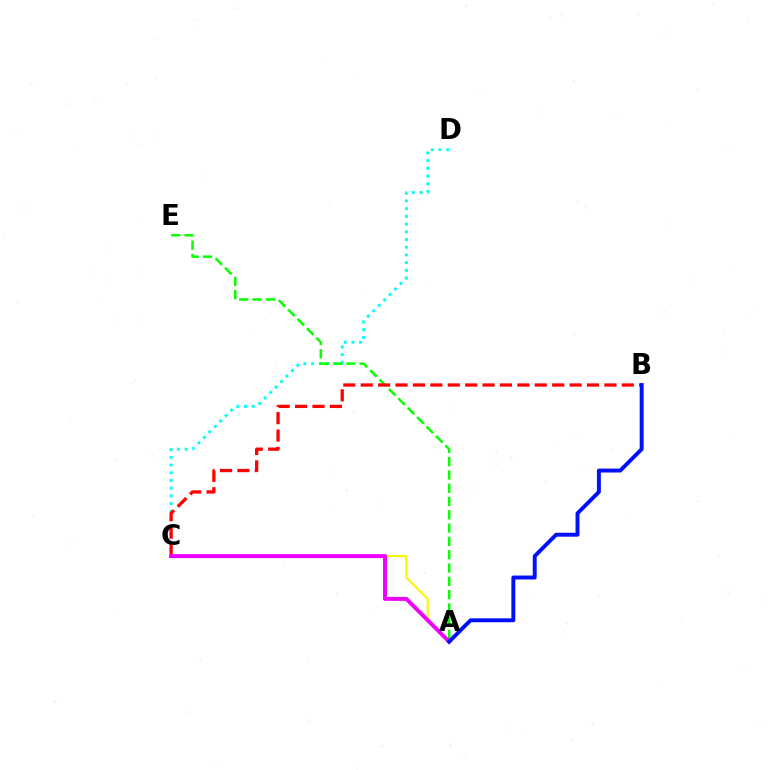{('C', 'D'): [{'color': '#00fff6', 'line_style': 'dotted', 'thickness': 2.1}], ('A', 'E'): [{'color': '#08ff00', 'line_style': 'dashed', 'thickness': 1.81}], ('A', 'C'): [{'color': '#fcf500', 'line_style': 'solid', 'thickness': 1.52}, {'color': '#ee00ff', 'line_style': 'solid', 'thickness': 2.85}], ('B', 'C'): [{'color': '#ff0000', 'line_style': 'dashed', 'thickness': 2.36}], ('A', 'B'): [{'color': '#0010ff', 'line_style': 'solid', 'thickness': 2.83}]}